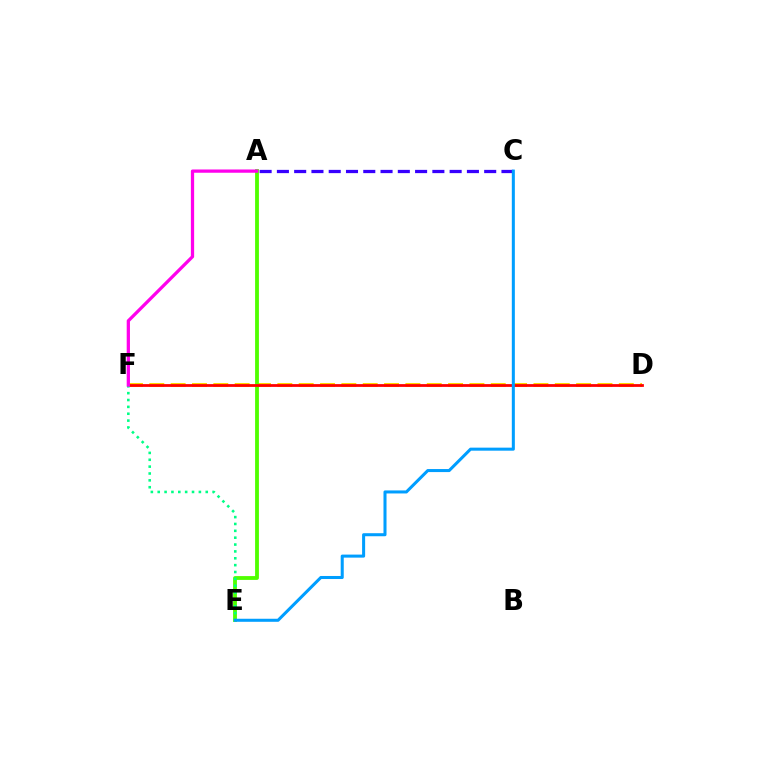{('A', 'C'): [{'color': '#3700ff', 'line_style': 'dashed', 'thickness': 2.35}], ('D', 'F'): [{'color': '#ffd500', 'line_style': 'dashed', 'thickness': 2.9}, {'color': '#ff0000', 'line_style': 'solid', 'thickness': 2.0}], ('A', 'E'): [{'color': '#4fff00', 'line_style': 'solid', 'thickness': 2.75}], ('E', 'F'): [{'color': '#00ff86', 'line_style': 'dotted', 'thickness': 1.86}], ('C', 'E'): [{'color': '#009eff', 'line_style': 'solid', 'thickness': 2.19}], ('A', 'F'): [{'color': '#ff00ed', 'line_style': 'solid', 'thickness': 2.35}]}